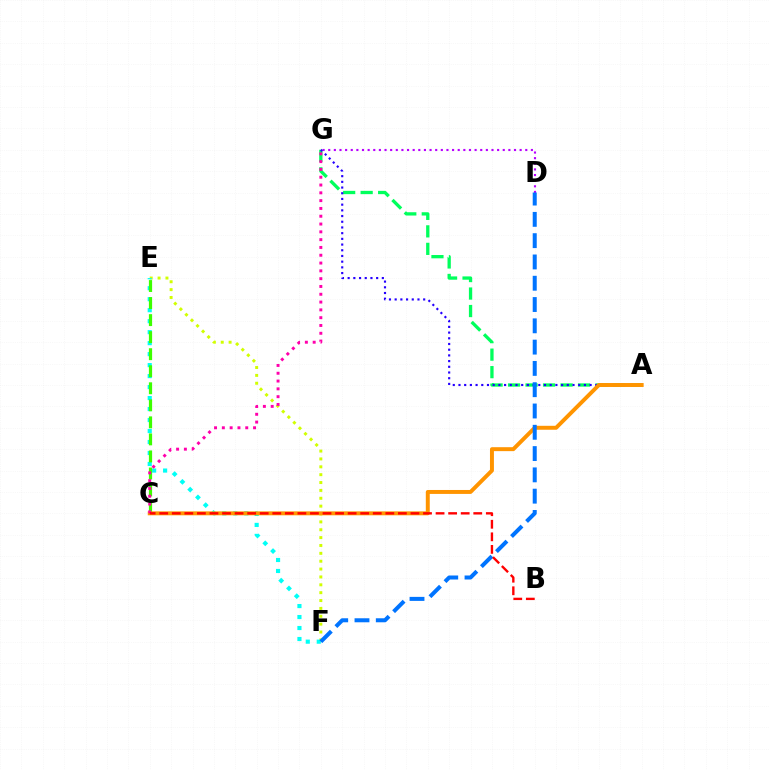{('A', 'G'): [{'color': '#00ff5c', 'line_style': 'dashed', 'thickness': 2.38}, {'color': '#2500ff', 'line_style': 'dotted', 'thickness': 1.55}], ('E', 'F'): [{'color': '#d1ff00', 'line_style': 'dotted', 'thickness': 2.14}, {'color': '#00fff6', 'line_style': 'dotted', 'thickness': 2.98}], ('C', 'E'): [{'color': '#3dff00', 'line_style': 'dashed', 'thickness': 2.31}], ('D', 'G'): [{'color': '#b900ff', 'line_style': 'dotted', 'thickness': 1.53}], ('A', 'C'): [{'color': '#ff9400', 'line_style': 'solid', 'thickness': 2.84}], ('D', 'F'): [{'color': '#0074ff', 'line_style': 'dashed', 'thickness': 2.89}], ('C', 'G'): [{'color': '#ff00ac', 'line_style': 'dotted', 'thickness': 2.12}], ('B', 'C'): [{'color': '#ff0000', 'line_style': 'dashed', 'thickness': 1.71}]}